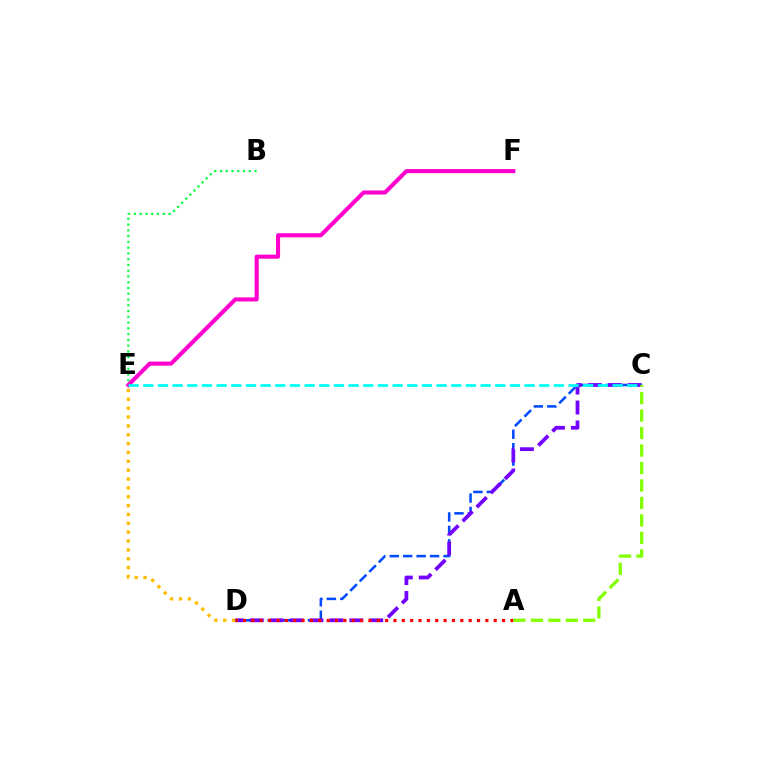{('C', 'D'): [{'color': '#004bff', 'line_style': 'dashed', 'thickness': 1.83}, {'color': '#7200ff', 'line_style': 'dashed', 'thickness': 2.71}], ('D', 'E'): [{'color': '#ffbd00', 'line_style': 'dotted', 'thickness': 2.41}], ('E', 'F'): [{'color': '#ff00cf', 'line_style': 'solid', 'thickness': 2.93}], ('A', 'D'): [{'color': '#ff0000', 'line_style': 'dotted', 'thickness': 2.27}], ('B', 'E'): [{'color': '#00ff39', 'line_style': 'dotted', 'thickness': 1.57}], ('C', 'E'): [{'color': '#00fff6', 'line_style': 'dashed', 'thickness': 1.99}], ('A', 'C'): [{'color': '#84ff00', 'line_style': 'dashed', 'thickness': 2.37}]}